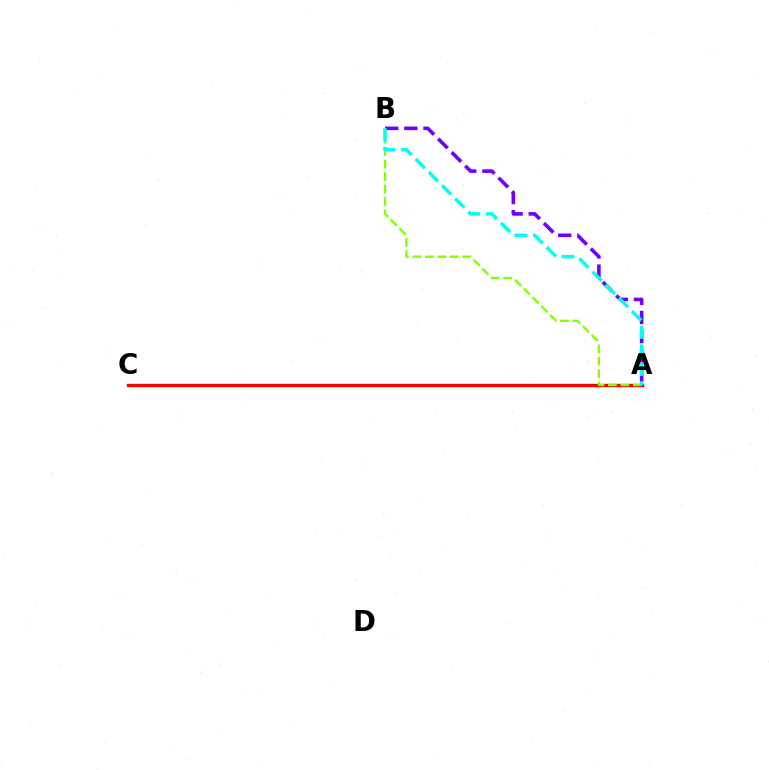{('A', 'C'): [{'color': '#ff0000', 'line_style': 'solid', 'thickness': 2.41}], ('A', 'B'): [{'color': '#7200ff', 'line_style': 'dashed', 'thickness': 2.6}, {'color': '#84ff00', 'line_style': 'dashed', 'thickness': 1.69}, {'color': '#00fff6', 'line_style': 'dashed', 'thickness': 2.53}]}